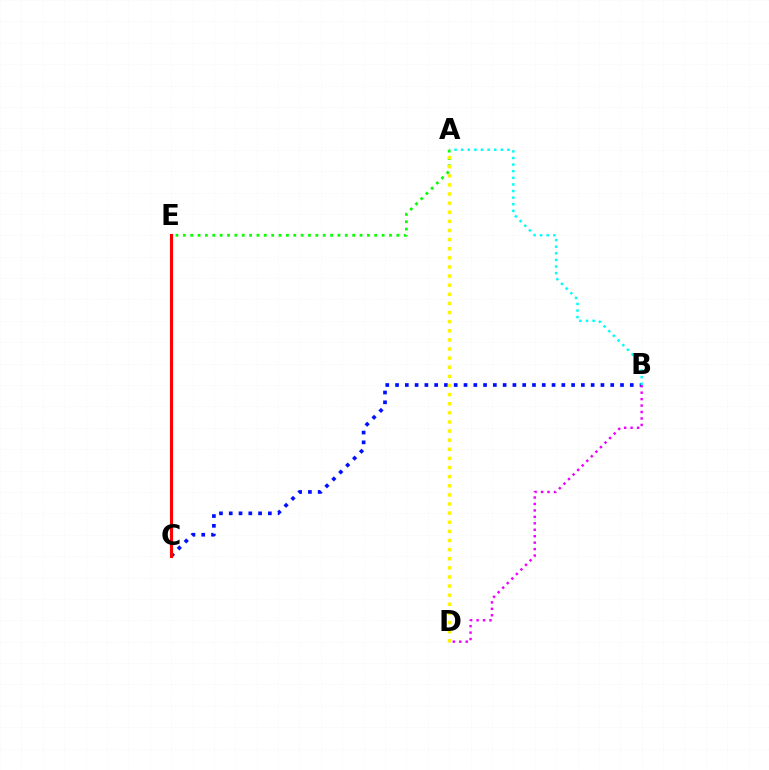{('B', 'C'): [{'color': '#0010ff', 'line_style': 'dotted', 'thickness': 2.66}], ('A', 'E'): [{'color': '#08ff00', 'line_style': 'dotted', 'thickness': 2.0}], ('A', 'B'): [{'color': '#00fff6', 'line_style': 'dotted', 'thickness': 1.8}], ('A', 'D'): [{'color': '#fcf500', 'line_style': 'dotted', 'thickness': 2.48}], ('B', 'D'): [{'color': '#ee00ff', 'line_style': 'dotted', 'thickness': 1.75}], ('C', 'E'): [{'color': '#ff0000', 'line_style': 'solid', 'thickness': 2.23}]}